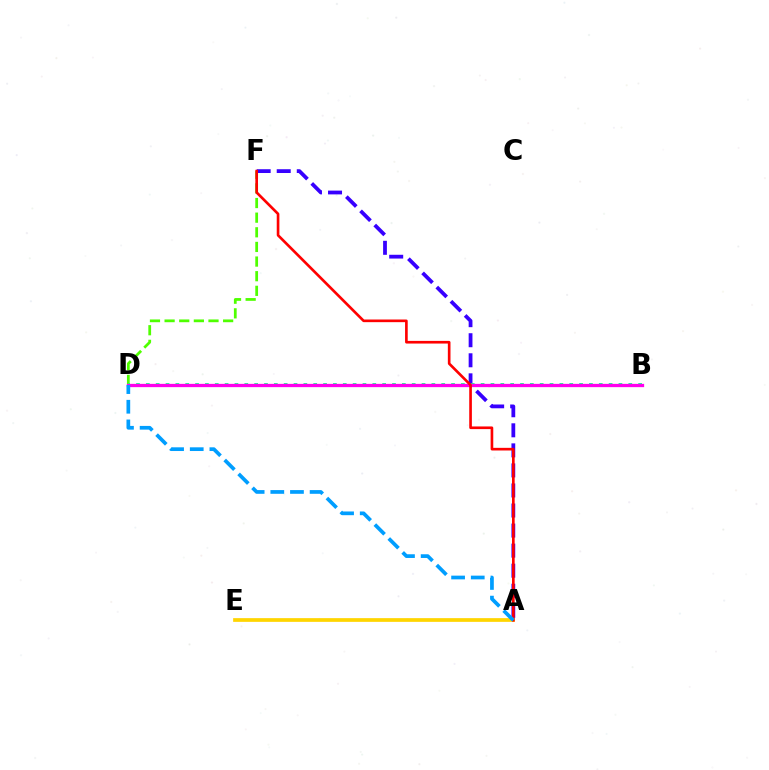{('D', 'F'): [{'color': '#4fff00', 'line_style': 'dashed', 'thickness': 1.99}], ('A', 'F'): [{'color': '#3700ff', 'line_style': 'dashed', 'thickness': 2.72}, {'color': '#ff0000', 'line_style': 'solid', 'thickness': 1.91}], ('A', 'E'): [{'color': '#ffd500', 'line_style': 'solid', 'thickness': 2.68}], ('B', 'D'): [{'color': '#00ff86', 'line_style': 'dotted', 'thickness': 2.68}, {'color': '#ff00ed', 'line_style': 'solid', 'thickness': 2.37}], ('A', 'D'): [{'color': '#009eff', 'line_style': 'dashed', 'thickness': 2.67}]}